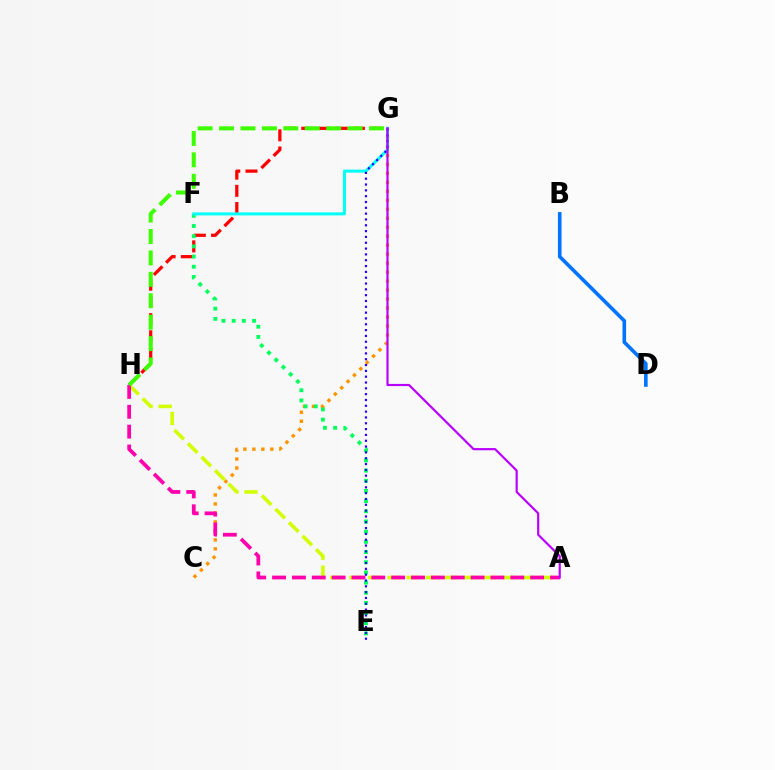{('G', 'H'): [{'color': '#ff0000', 'line_style': 'dashed', 'thickness': 2.34}, {'color': '#3dff00', 'line_style': 'dashed', 'thickness': 2.91}], ('C', 'G'): [{'color': '#ff9400', 'line_style': 'dotted', 'thickness': 2.44}], ('E', 'F'): [{'color': '#00ff5c', 'line_style': 'dotted', 'thickness': 2.77}], ('F', 'G'): [{'color': '#00fff6', 'line_style': 'solid', 'thickness': 2.17}], ('A', 'H'): [{'color': '#d1ff00', 'line_style': 'dashed', 'thickness': 2.59}, {'color': '#ff00ac', 'line_style': 'dashed', 'thickness': 2.7}], ('B', 'D'): [{'color': '#0074ff', 'line_style': 'solid', 'thickness': 2.6}], ('E', 'G'): [{'color': '#2500ff', 'line_style': 'dotted', 'thickness': 1.58}], ('A', 'G'): [{'color': '#b900ff', 'line_style': 'solid', 'thickness': 1.57}]}